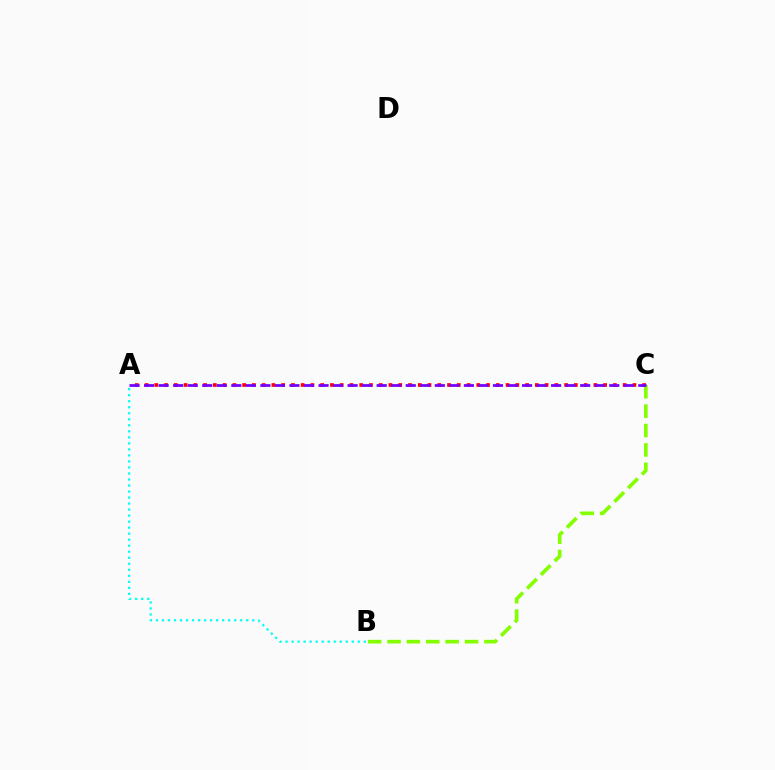{('A', 'C'): [{'color': '#ff0000', 'line_style': 'dotted', 'thickness': 2.65}, {'color': '#7200ff', 'line_style': 'dashed', 'thickness': 1.97}], ('A', 'B'): [{'color': '#00fff6', 'line_style': 'dotted', 'thickness': 1.64}], ('B', 'C'): [{'color': '#84ff00', 'line_style': 'dashed', 'thickness': 2.63}]}